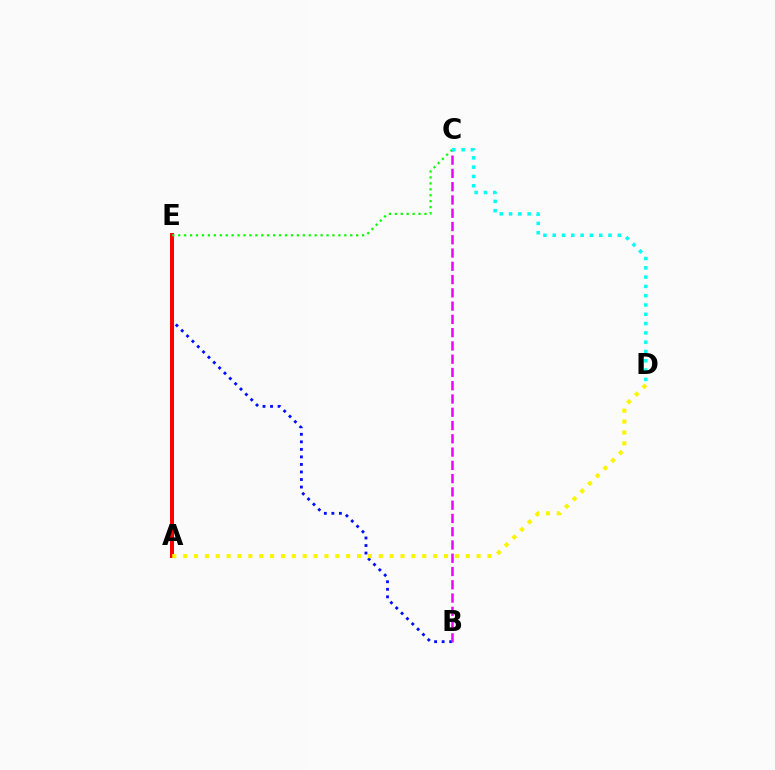{('B', 'E'): [{'color': '#0010ff', 'line_style': 'dotted', 'thickness': 2.05}], ('A', 'E'): [{'color': '#ff0000', 'line_style': 'solid', 'thickness': 2.86}], ('B', 'C'): [{'color': '#ee00ff', 'line_style': 'dashed', 'thickness': 1.8}], ('C', 'E'): [{'color': '#08ff00', 'line_style': 'dotted', 'thickness': 1.61}], ('A', 'D'): [{'color': '#fcf500', 'line_style': 'dotted', 'thickness': 2.95}], ('C', 'D'): [{'color': '#00fff6', 'line_style': 'dotted', 'thickness': 2.53}]}